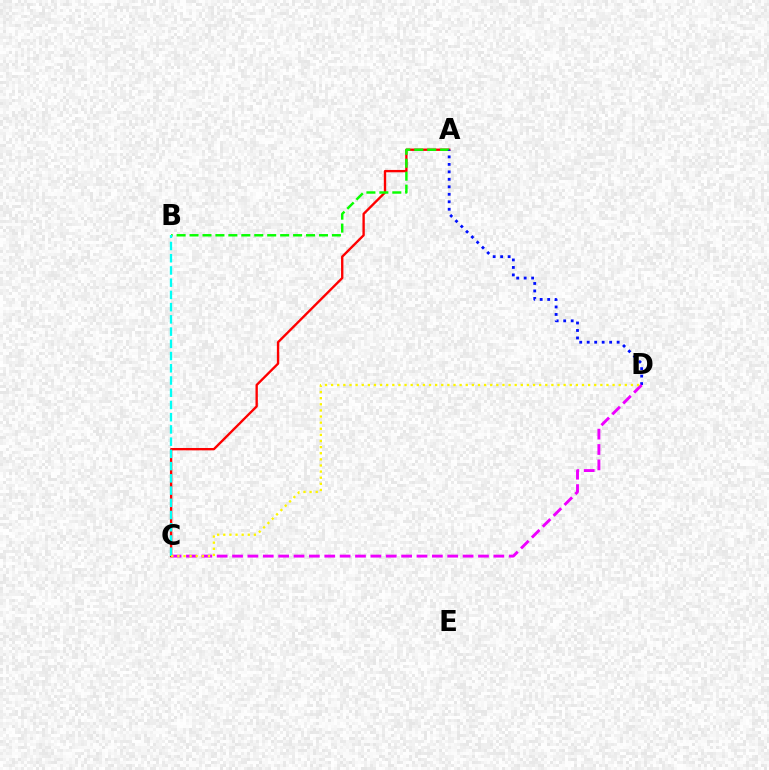{('A', 'C'): [{'color': '#ff0000', 'line_style': 'solid', 'thickness': 1.7}], ('A', 'B'): [{'color': '#08ff00', 'line_style': 'dashed', 'thickness': 1.76}], ('A', 'D'): [{'color': '#0010ff', 'line_style': 'dotted', 'thickness': 2.03}], ('C', 'D'): [{'color': '#ee00ff', 'line_style': 'dashed', 'thickness': 2.09}, {'color': '#fcf500', 'line_style': 'dotted', 'thickness': 1.66}], ('B', 'C'): [{'color': '#00fff6', 'line_style': 'dashed', 'thickness': 1.66}]}